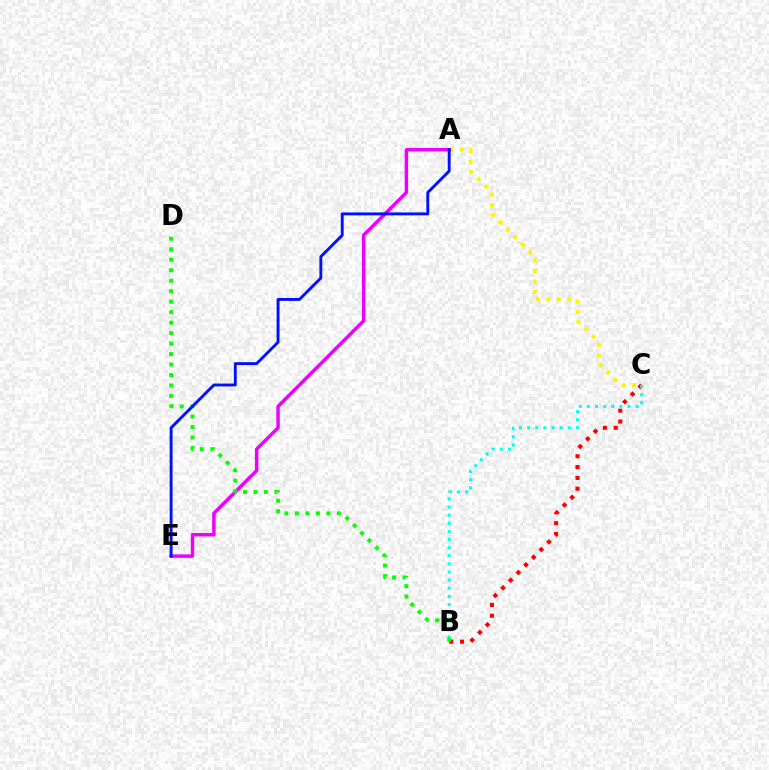{('B', 'C'): [{'color': '#ff0000', 'line_style': 'dotted', 'thickness': 2.94}, {'color': '#00fff6', 'line_style': 'dotted', 'thickness': 2.21}], ('A', 'C'): [{'color': '#fcf500', 'line_style': 'dotted', 'thickness': 2.84}], ('A', 'E'): [{'color': '#ee00ff', 'line_style': 'solid', 'thickness': 2.49}, {'color': '#0010ff', 'line_style': 'solid', 'thickness': 2.08}], ('B', 'D'): [{'color': '#08ff00', 'line_style': 'dotted', 'thickness': 2.85}]}